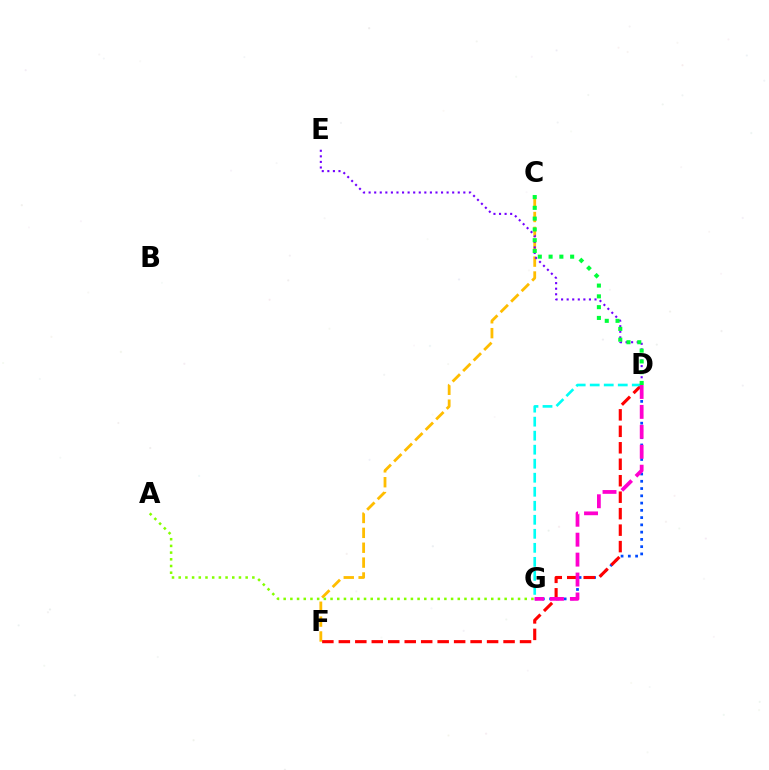{('C', 'F'): [{'color': '#ffbd00', 'line_style': 'dashed', 'thickness': 2.02}], ('D', 'G'): [{'color': '#004bff', 'line_style': 'dotted', 'thickness': 1.97}, {'color': '#00fff6', 'line_style': 'dashed', 'thickness': 1.9}, {'color': '#ff00cf', 'line_style': 'dashed', 'thickness': 2.71}], ('D', 'F'): [{'color': '#ff0000', 'line_style': 'dashed', 'thickness': 2.24}], ('D', 'E'): [{'color': '#7200ff', 'line_style': 'dotted', 'thickness': 1.51}], ('A', 'G'): [{'color': '#84ff00', 'line_style': 'dotted', 'thickness': 1.82}], ('C', 'D'): [{'color': '#00ff39', 'line_style': 'dotted', 'thickness': 2.93}]}